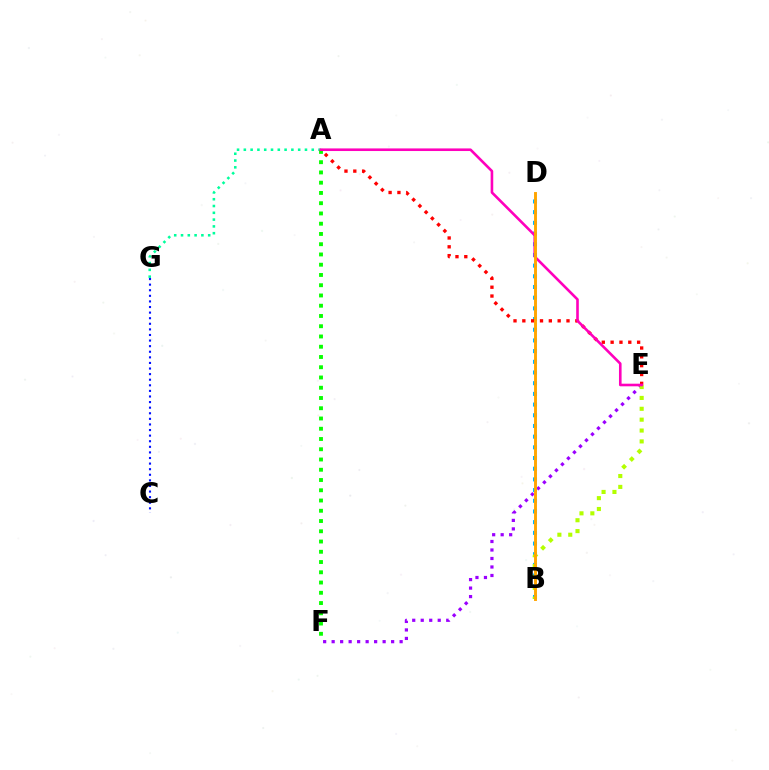{('B', 'D'): [{'color': '#00b5ff', 'line_style': 'dotted', 'thickness': 2.9}, {'color': '#ffa500', 'line_style': 'solid', 'thickness': 2.1}], ('A', 'G'): [{'color': '#00ff9d', 'line_style': 'dotted', 'thickness': 1.85}], ('C', 'G'): [{'color': '#0010ff', 'line_style': 'dotted', 'thickness': 1.52}], ('A', 'F'): [{'color': '#08ff00', 'line_style': 'dotted', 'thickness': 2.79}], ('A', 'E'): [{'color': '#ff0000', 'line_style': 'dotted', 'thickness': 2.4}, {'color': '#ff00bd', 'line_style': 'solid', 'thickness': 1.88}], ('E', 'F'): [{'color': '#9b00ff', 'line_style': 'dotted', 'thickness': 2.31}], ('B', 'E'): [{'color': '#b3ff00', 'line_style': 'dotted', 'thickness': 2.95}]}